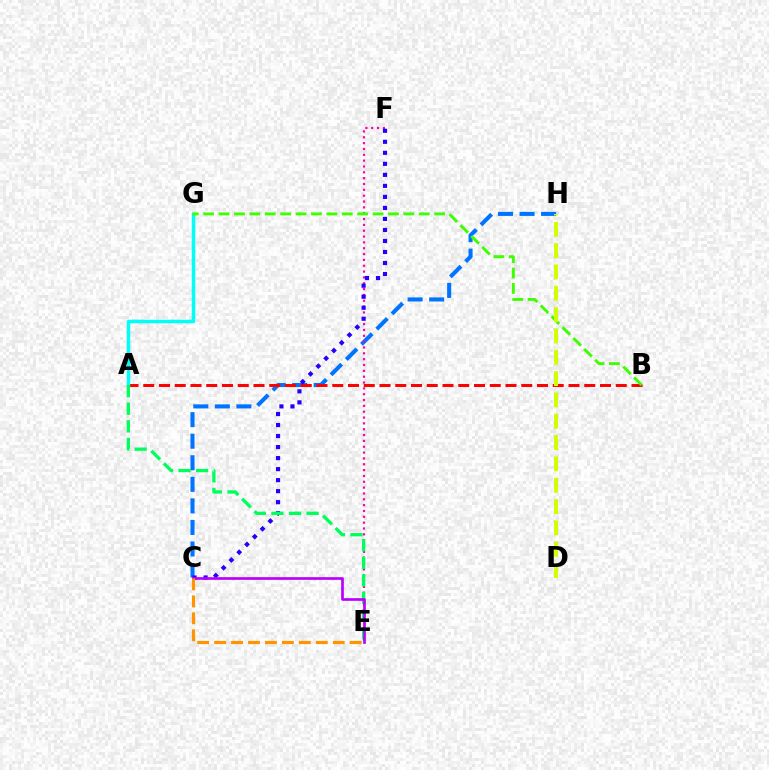{('C', 'H'): [{'color': '#0074ff', 'line_style': 'dashed', 'thickness': 2.93}], ('A', 'B'): [{'color': '#ff0000', 'line_style': 'dashed', 'thickness': 2.14}], ('E', 'F'): [{'color': '#ff00ac', 'line_style': 'dotted', 'thickness': 1.59}], ('C', 'F'): [{'color': '#2500ff', 'line_style': 'dotted', 'thickness': 2.99}], ('A', 'G'): [{'color': '#00fff6', 'line_style': 'solid', 'thickness': 2.51}], ('A', 'E'): [{'color': '#00ff5c', 'line_style': 'dashed', 'thickness': 2.39}], ('B', 'G'): [{'color': '#3dff00', 'line_style': 'dashed', 'thickness': 2.09}], ('D', 'H'): [{'color': '#d1ff00', 'line_style': 'dashed', 'thickness': 2.9}], ('C', 'E'): [{'color': '#b900ff', 'line_style': 'solid', 'thickness': 1.93}, {'color': '#ff9400', 'line_style': 'dashed', 'thickness': 2.3}]}